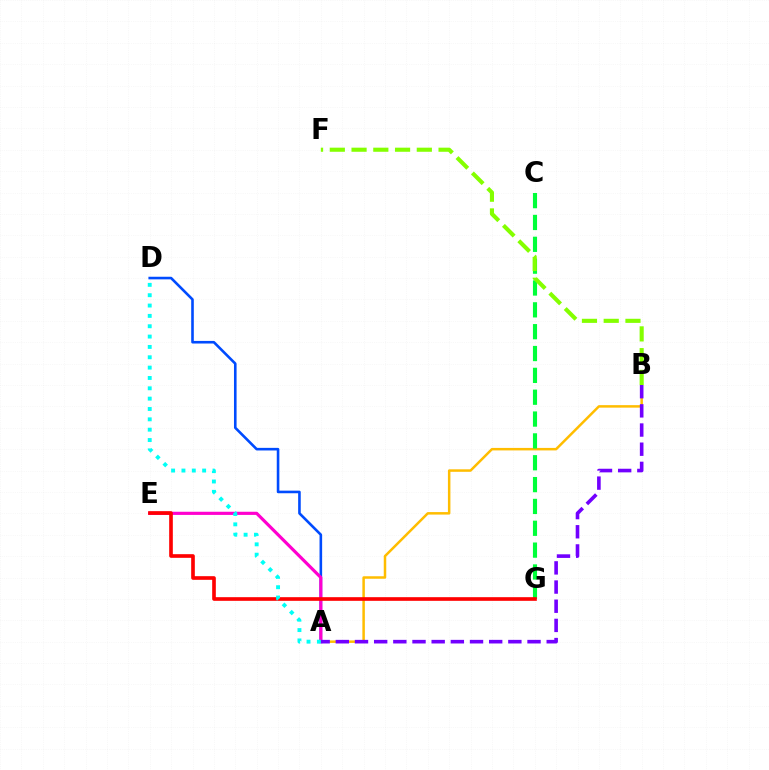{('A', 'B'): [{'color': '#ffbd00', 'line_style': 'solid', 'thickness': 1.8}, {'color': '#7200ff', 'line_style': 'dashed', 'thickness': 2.6}], ('A', 'D'): [{'color': '#004bff', 'line_style': 'solid', 'thickness': 1.87}, {'color': '#00fff6', 'line_style': 'dotted', 'thickness': 2.81}], ('A', 'E'): [{'color': '#ff00cf', 'line_style': 'solid', 'thickness': 2.28}], ('C', 'G'): [{'color': '#00ff39', 'line_style': 'dashed', 'thickness': 2.97}], ('E', 'G'): [{'color': '#ff0000', 'line_style': 'solid', 'thickness': 2.63}], ('B', 'F'): [{'color': '#84ff00', 'line_style': 'dashed', 'thickness': 2.96}]}